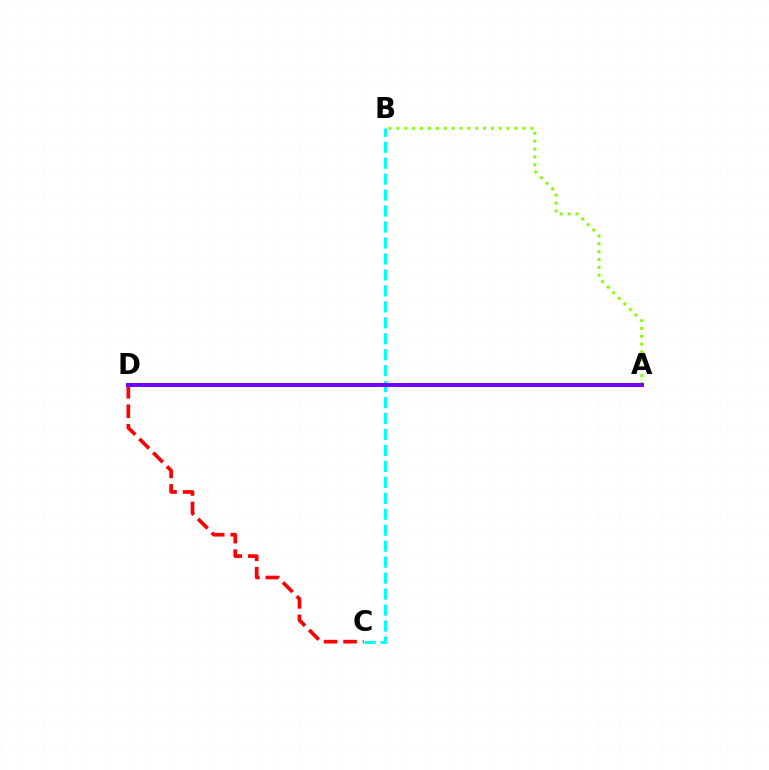{('A', 'B'): [{'color': '#84ff00', 'line_style': 'dotted', 'thickness': 2.14}], ('B', 'C'): [{'color': '#00fff6', 'line_style': 'dashed', 'thickness': 2.17}], ('C', 'D'): [{'color': '#ff0000', 'line_style': 'dashed', 'thickness': 2.65}], ('A', 'D'): [{'color': '#7200ff', 'line_style': 'solid', 'thickness': 2.83}]}